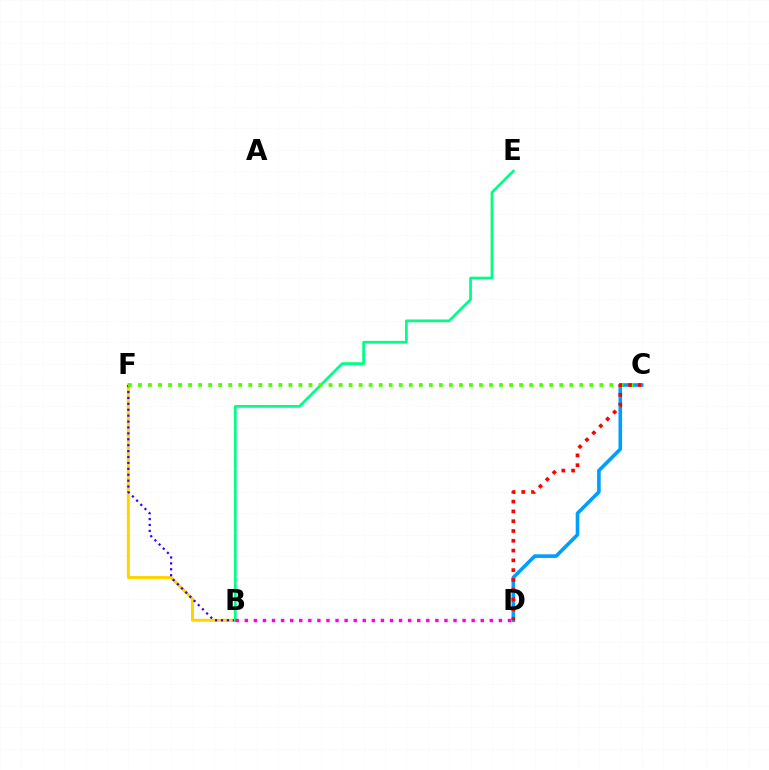{('B', 'F'): [{'color': '#ffd500', 'line_style': 'solid', 'thickness': 2.15}, {'color': '#3700ff', 'line_style': 'dotted', 'thickness': 1.61}], ('C', 'D'): [{'color': '#009eff', 'line_style': 'solid', 'thickness': 2.6}, {'color': '#ff0000', 'line_style': 'dotted', 'thickness': 2.66}], ('B', 'E'): [{'color': '#00ff86', 'line_style': 'solid', 'thickness': 1.98}], ('C', 'F'): [{'color': '#4fff00', 'line_style': 'dotted', 'thickness': 2.73}], ('B', 'D'): [{'color': '#ff00ed', 'line_style': 'dotted', 'thickness': 2.47}]}